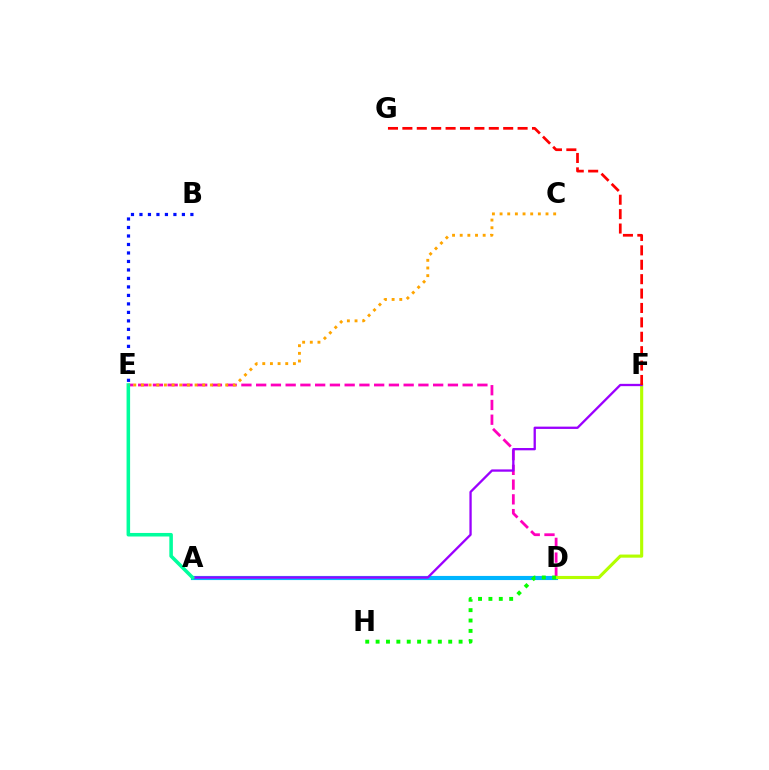{('A', 'D'): [{'color': '#00b5ff', 'line_style': 'solid', 'thickness': 2.98}], ('B', 'E'): [{'color': '#0010ff', 'line_style': 'dotted', 'thickness': 2.31}], ('D', 'E'): [{'color': '#ff00bd', 'line_style': 'dashed', 'thickness': 2.0}], ('D', 'F'): [{'color': '#b3ff00', 'line_style': 'solid', 'thickness': 2.25}], ('A', 'F'): [{'color': '#9b00ff', 'line_style': 'solid', 'thickness': 1.66}], ('A', 'E'): [{'color': '#00ff9d', 'line_style': 'solid', 'thickness': 2.55}], ('F', 'G'): [{'color': '#ff0000', 'line_style': 'dashed', 'thickness': 1.96}], ('D', 'H'): [{'color': '#08ff00', 'line_style': 'dotted', 'thickness': 2.82}], ('C', 'E'): [{'color': '#ffa500', 'line_style': 'dotted', 'thickness': 2.08}]}